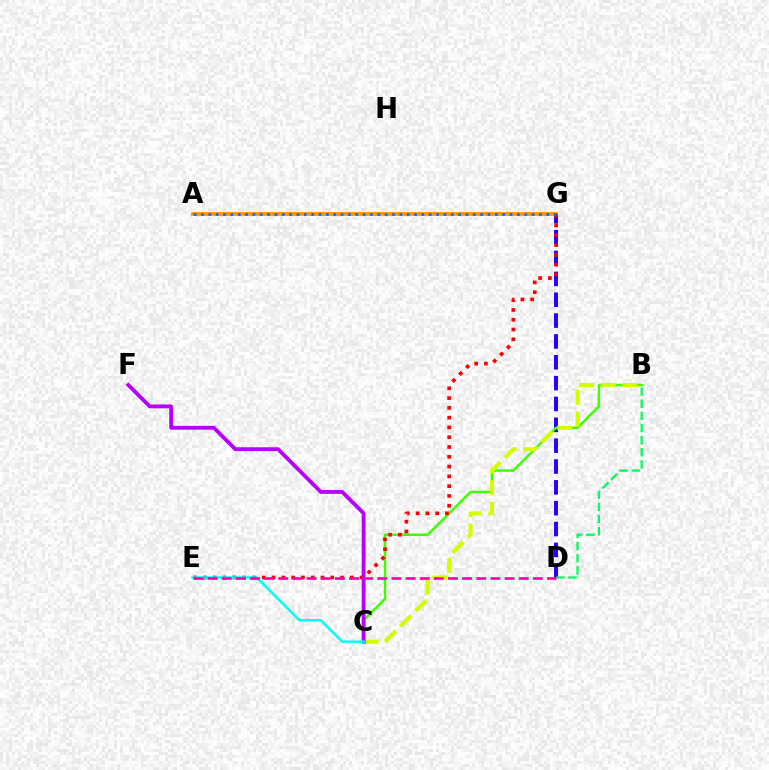{('A', 'G'): [{'color': '#ff9400', 'line_style': 'solid', 'thickness': 2.72}, {'color': '#0074ff', 'line_style': 'dotted', 'thickness': 2.0}], ('D', 'G'): [{'color': '#2500ff', 'line_style': 'dashed', 'thickness': 2.83}], ('B', 'C'): [{'color': '#3dff00', 'line_style': 'solid', 'thickness': 1.78}, {'color': '#d1ff00', 'line_style': 'dashed', 'thickness': 2.93}], ('E', 'G'): [{'color': '#ff0000', 'line_style': 'dotted', 'thickness': 2.66}], ('C', 'F'): [{'color': '#b900ff', 'line_style': 'solid', 'thickness': 2.75}], ('C', 'E'): [{'color': '#00fff6', 'line_style': 'solid', 'thickness': 1.75}], ('B', 'D'): [{'color': '#00ff5c', 'line_style': 'dashed', 'thickness': 1.65}], ('D', 'E'): [{'color': '#ff00ac', 'line_style': 'dashed', 'thickness': 1.92}]}